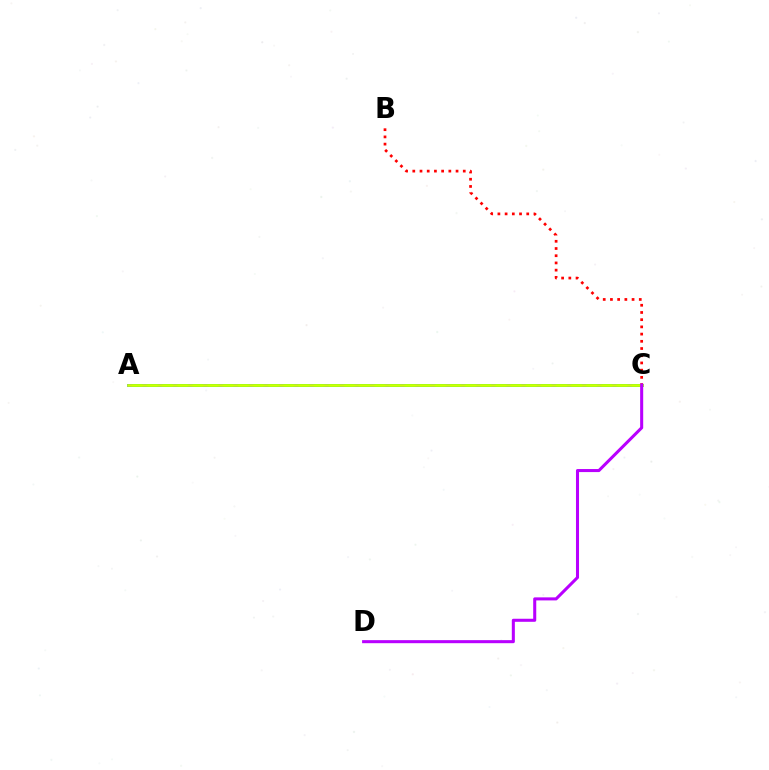{('B', 'C'): [{'color': '#ff0000', 'line_style': 'dotted', 'thickness': 1.96}], ('A', 'C'): [{'color': '#0074ff', 'line_style': 'solid', 'thickness': 2.02}, {'color': '#00ff5c', 'line_style': 'dashed', 'thickness': 2.06}, {'color': '#d1ff00', 'line_style': 'solid', 'thickness': 1.89}], ('C', 'D'): [{'color': '#b900ff', 'line_style': 'solid', 'thickness': 2.19}]}